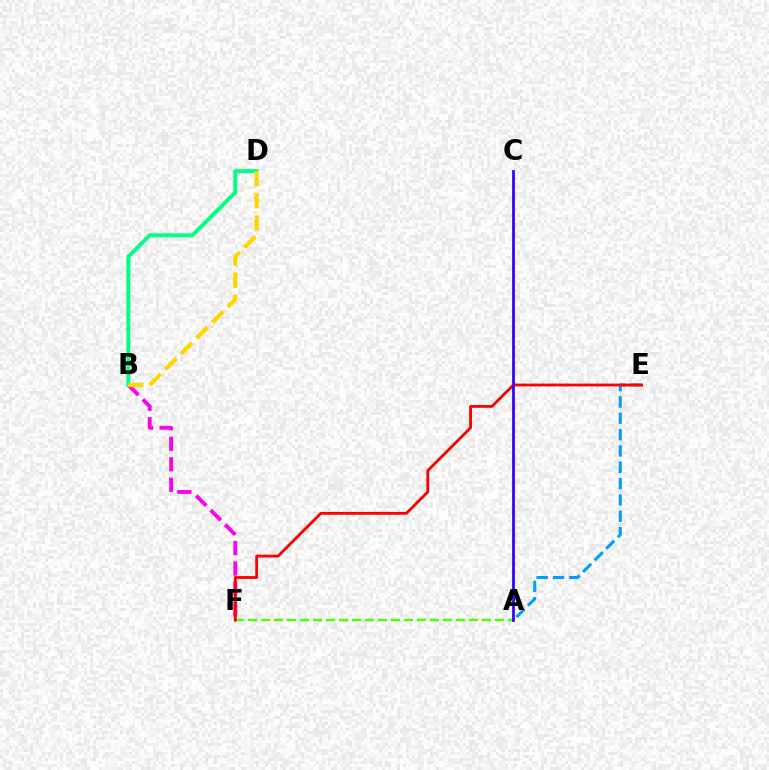{('B', 'F'): [{'color': '#ff00ed', 'line_style': 'dashed', 'thickness': 2.78}], ('B', 'D'): [{'color': '#00ff86', 'line_style': 'solid', 'thickness': 2.84}, {'color': '#ffd500', 'line_style': 'dashed', 'thickness': 3.0}], ('A', 'E'): [{'color': '#009eff', 'line_style': 'dashed', 'thickness': 2.22}], ('A', 'F'): [{'color': '#4fff00', 'line_style': 'dashed', 'thickness': 1.76}], ('E', 'F'): [{'color': '#ff0000', 'line_style': 'solid', 'thickness': 2.04}], ('A', 'C'): [{'color': '#3700ff', 'line_style': 'solid', 'thickness': 2.0}]}